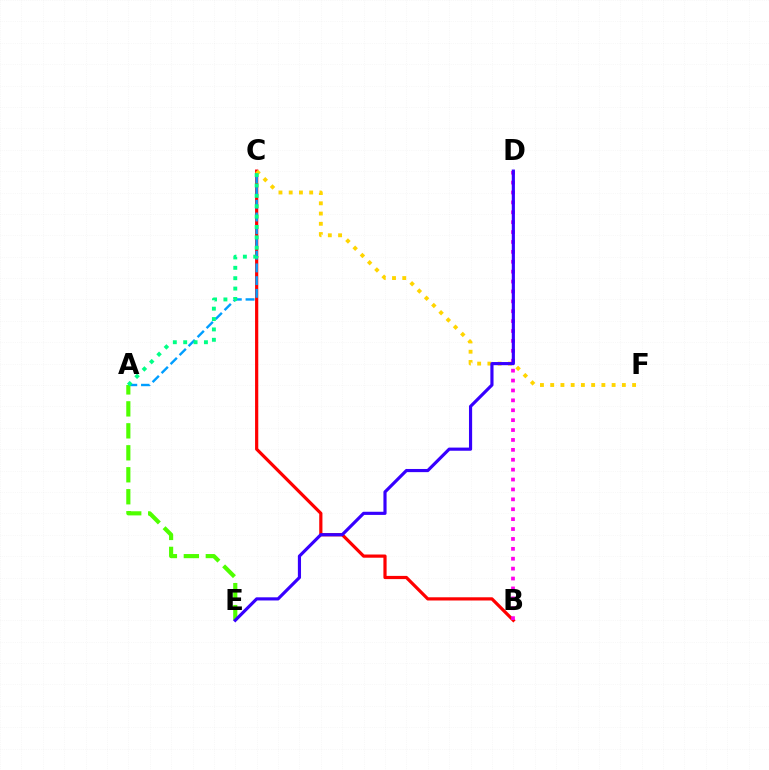{('B', 'C'): [{'color': '#ff0000', 'line_style': 'solid', 'thickness': 2.31}], ('C', 'F'): [{'color': '#ffd500', 'line_style': 'dotted', 'thickness': 2.78}], ('A', 'C'): [{'color': '#009eff', 'line_style': 'dashed', 'thickness': 1.73}, {'color': '#00ff86', 'line_style': 'dotted', 'thickness': 2.82}], ('B', 'D'): [{'color': '#ff00ed', 'line_style': 'dotted', 'thickness': 2.69}], ('A', 'E'): [{'color': '#4fff00', 'line_style': 'dashed', 'thickness': 2.98}], ('D', 'E'): [{'color': '#3700ff', 'line_style': 'solid', 'thickness': 2.27}]}